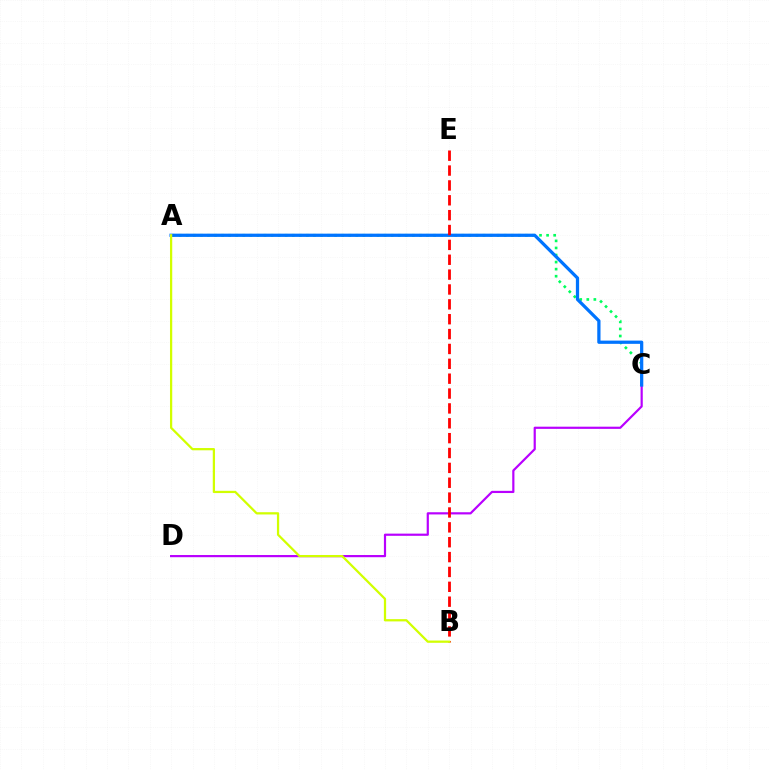{('A', 'C'): [{'color': '#00ff5c', 'line_style': 'dotted', 'thickness': 1.92}, {'color': '#0074ff', 'line_style': 'solid', 'thickness': 2.34}], ('C', 'D'): [{'color': '#b900ff', 'line_style': 'solid', 'thickness': 1.58}], ('B', 'E'): [{'color': '#ff0000', 'line_style': 'dashed', 'thickness': 2.02}], ('A', 'B'): [{'color': '#d1ff00', 'line_style': 'solid', 'thickness': 1.62}]}